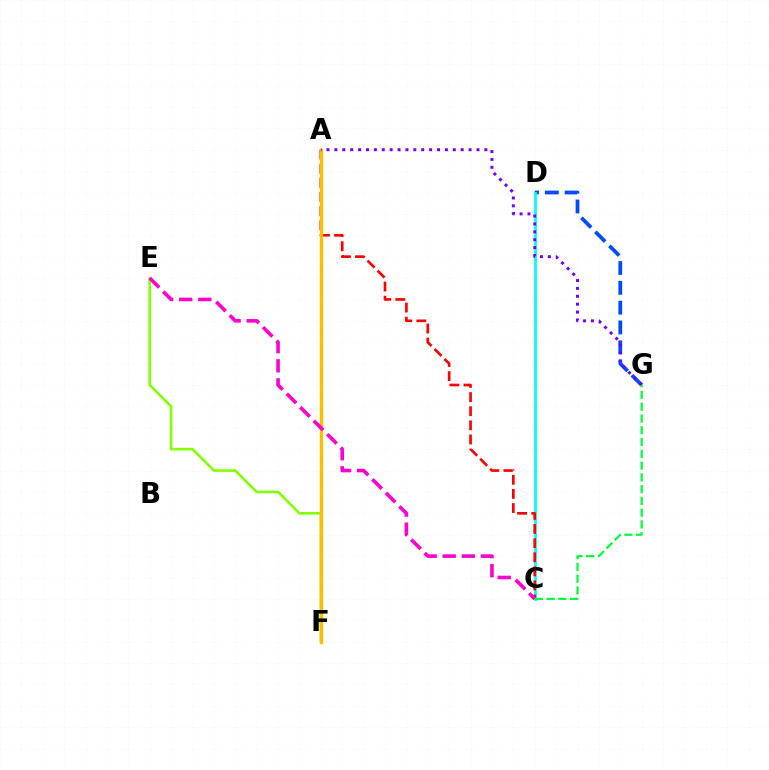{('D', 'G'): [{'color': '#004bff', 'line_style': 'dashed', 'thickness': 2.69}], ('E', 'F'): [{'color': '#84ff00', 'line_style': 'solid', 'thickness': 1.87}], ('C', 'D'): [{'color': '#00fff6', 'line_style': 'solid', 'thickness': 1.99}], ('A', 'C'): [{'color': '#ff0000', 'line_style': 'dashed', 'thickness': 1.92}], ('A', 'F'): [{'color': '#ffbd00', 'line_style': 'solid', 'thickness': 2.44}], ('C', 'E'): [{'color': '#ff00cf', 'line_style': 'dashed', 'thickness': 2.59}], ('A', 'G'): [{'color': '#7200ff', 'line_style': 'dotted', 'thickness': 2.14}], ('C', 'G'): [{'color': '#00ff39', 'line_style': 'dashed', 'thickness': 1.6}]}